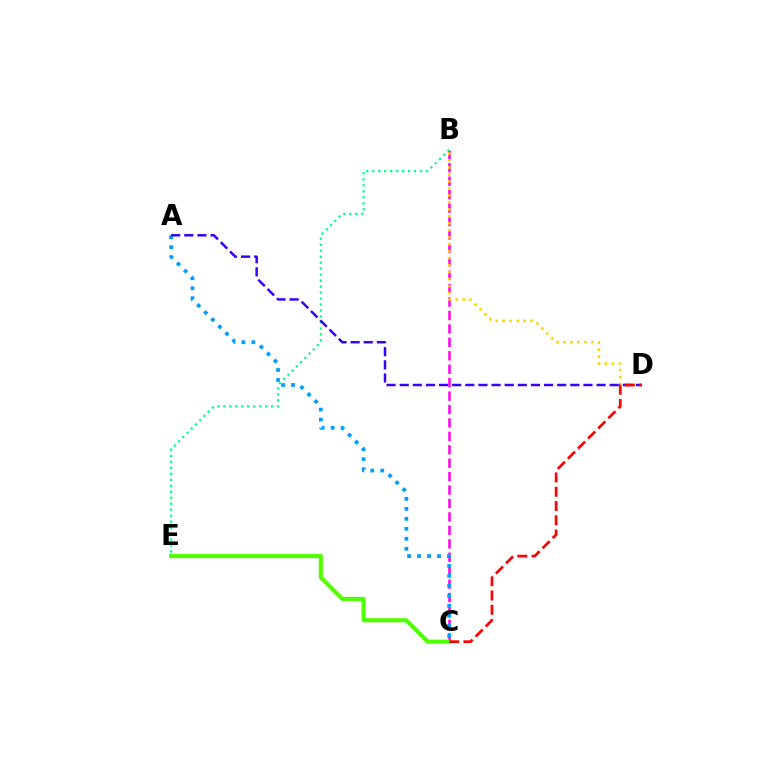{('B', 'C'): [{'color': '#ff00ed', 'line_style': 'dashed', 'thickness': 1.82}], ('B', 'D'): [{'color': '#ffd500', 'line_style': 'dotted', 'thickness': 1.89}], ('B', 'E'): [{'color': '#00ff86', 'line_style': 'dotted', 'thickness': 1.62}], ('A', 'C'): [{'color': '#009eff', 'line_style': 'dotted', 'thickness': 2.71}], ('C', 'E'): [{'color': '#4fff00', 'line_style': 'solid', 'thickness': 2.95}], ('A', 'D'): [{'color': '#3700ff', 'line_style': 'dashed', 'thickness': 1.78}], ('C', 'D'): [{'color': '#ff0000', 'line_style': 'dashed', 'thickness': 1.94}]}